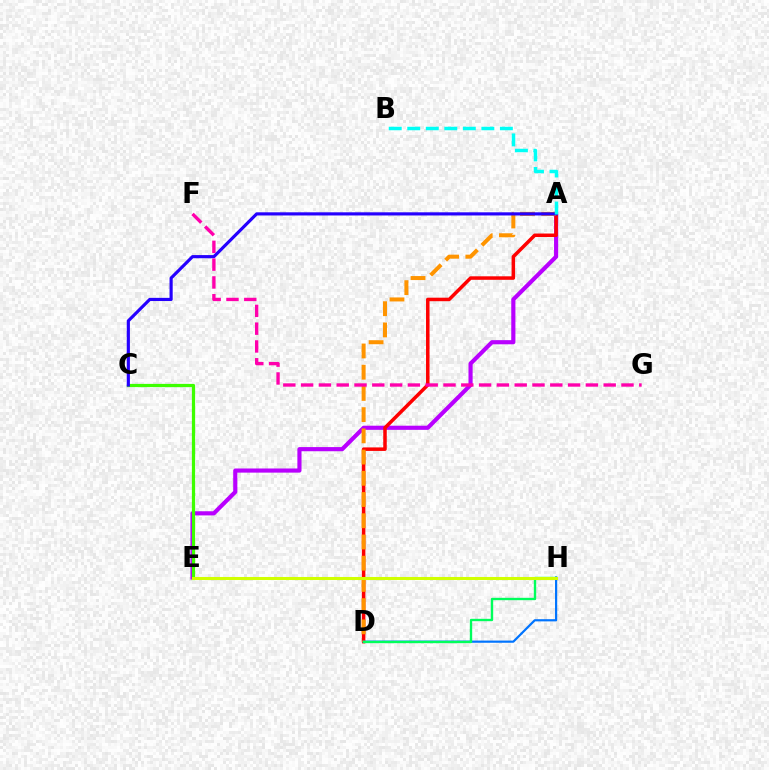{('A', 'E'): [{'color': '#b900ff', 'line_style': 'solid', 'thickness': 2.98}], ('C', 'E'): [{'color': '#3dff00', 'line_style': 'solid', 'thickness': 2.32}], ('A', 'D'): [{'color': '#ff0000', 'line_style': 'solid', 'thickness': 2.53}, {'color': '#ff9400', 'line_style': 'dashed', 'thickness': 2.88}], ('D', 'H'): [{'color': '#0074ff', 'line_style': 'solid', 'thickness': 1.58}, {'color': '#00ff5c', 'line_style': 'solid', 'thickness': 1.7}], ('A', 'C'): [{'color': '#2500ff', 'line_style': 'solid', 'thickness': 2.28}], ('E', 'H'): [{'color': '#d1ff00', 'line_style': 'solid', 'thickness': 2.2}], ('A', 'B'): [{'color': '#00fff6', 'line_style': 'dashed', 'thickness': 2.52}], ('F', 'G'): [{'color': '#ff00ac', 'line_style': 'dashed', 'thickness': 2.42}]}